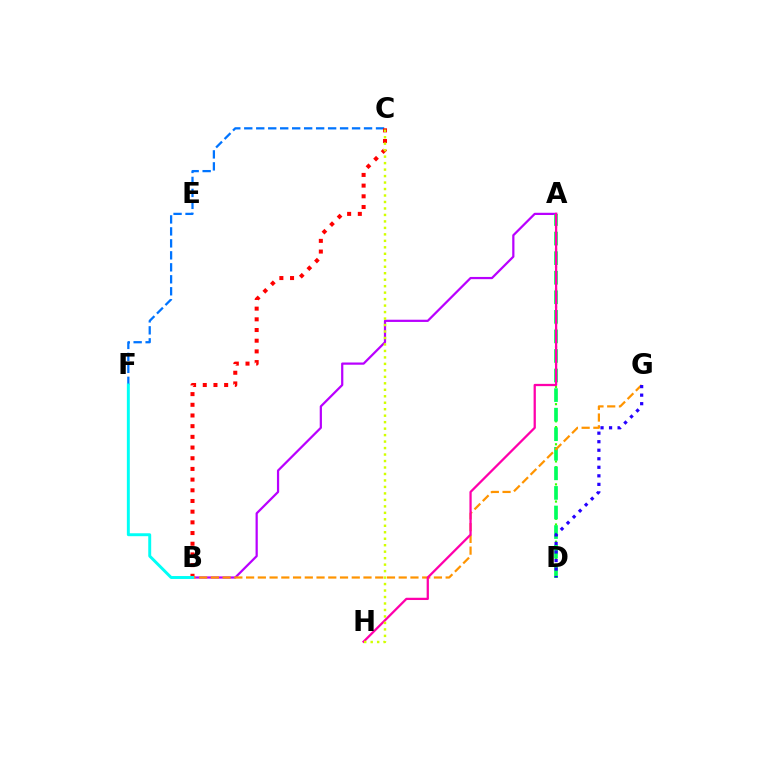{('C', 'F'): [{'color': '#0074ff', 'line_style': 'dashed', 'thickness': 1.63}], ('B', 'C'): [{'color': '#ff0000', 'line_style': 'dotted', 'thickness': 2.9}], ('A', 'D'): [{'color': '#3dff00', 'line_style': 'dotted', 'thickness': 1.56}, {'color': '#00ff5c', 'line_style': 'dashed', 'thickness': 2.66}], ('A', 'B'): [{'color': '#b900ff', 'line_style': 'solid', 'thickness': 1.6}], ('B', 'G'): [{'color': '#ff9400', 'line_style': 'dashed', 'thickness': 1.59}], ('B', 'F'): [{'color': '#00fff6', 'line_style': 'solid', 'thickness': 2.12}], ('A', 'H'): [{'color': '#ff00ac', 'line_style': 'solid', 'thickness': 1.63}], ('C', 'H'): [{'color': '#d1ff00', 'line_style': 'dotted', 'thickness': 1.76}], ('D', 'G'): [{'color': '#2500ff', 'line_style': 'dotted', 'thickness': 2.32}]}